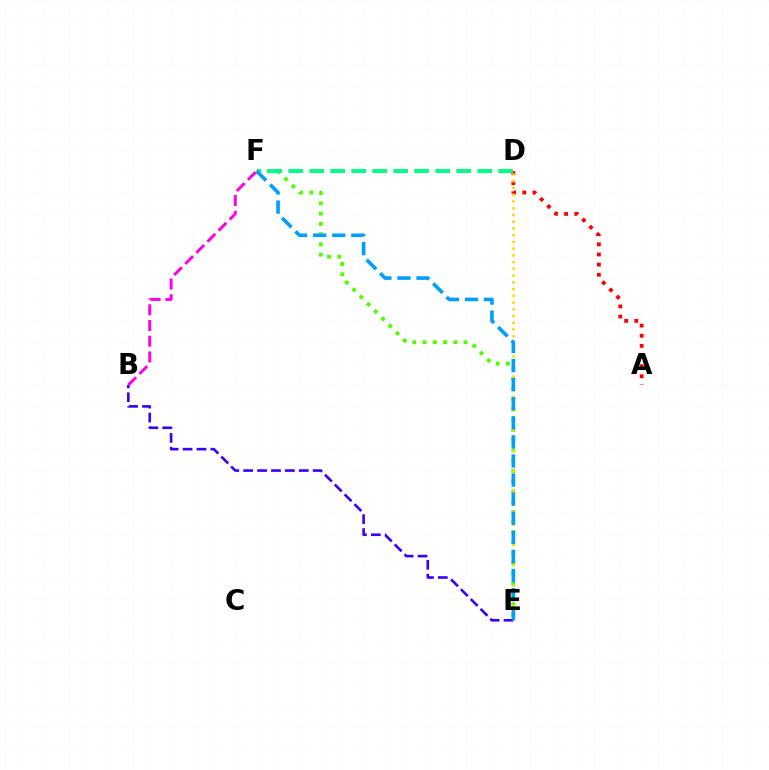{('A', 'D'): [{'color': '#ff0000', 'line_style': 'dotted', 'thickness': 2.75}], ('E', 'F'): [{'color': '#4fff00', 'line_style': 'dotted', 'thickness': 2.78}, {'color': '#009eff', 'line_style': 'dashed', 'thickness': 2.59}], ('D', 'E'): [{'color': '#ffd500', 'line_style': 'dotted', 'thickness': 1.83}], ('B', 'E'): [{'color': '#3700ff', 'line_style': 'dashed', 'thickness': 1.89}], ('D', 'F'): [{'color': '#00ff86', 'line_style': 'dashed', 'thickness': 2.85}], ('B', 'F'): [{'color': '#ff00ed', 'line_style': 'dashed', 'thickness': 2.14}]}